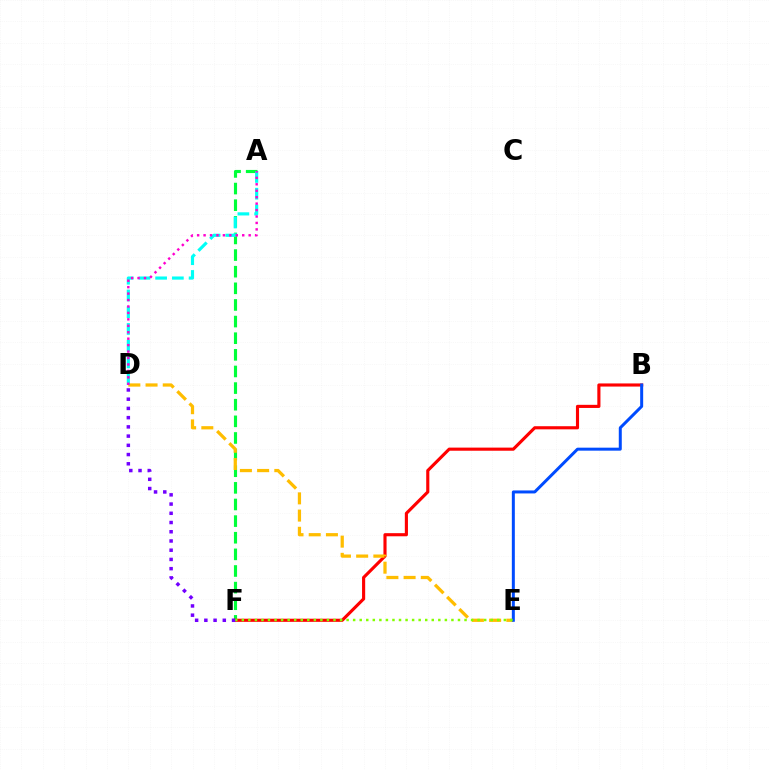{('A', 'F'): [{'color': '#00ff39', 'line_style': 'dashed', 'thickness': 2.26}], ('B', 'F'): [{'color': '#ff0000', 'line_style': 'solid', 'thickness': 2.25}], ('D', 'E'): [{'color': '#ffbd00', 'line_style': 'dashed', 'thickness': 2.34}], ('A', 'D'): [{'color': '#00fff6', 'line_style': 'dashed', 'thickness': 2.27}, {'color': '#ff00cf', 'line_style': 'dotted', 'thickness': 1.75}], ('B', 'E'): [{'color': '#004bff', 'line_style': 'solid', 'thickness': 2.15}], ('E', 'F'): [{'color': '#84ff00', 'line_style': 'dotted', 'thickness': 1.78}], ('D', 'F'): [{'color': '#7200ff', 'line_style': 'dotted', 'thickness': 2.51}]}